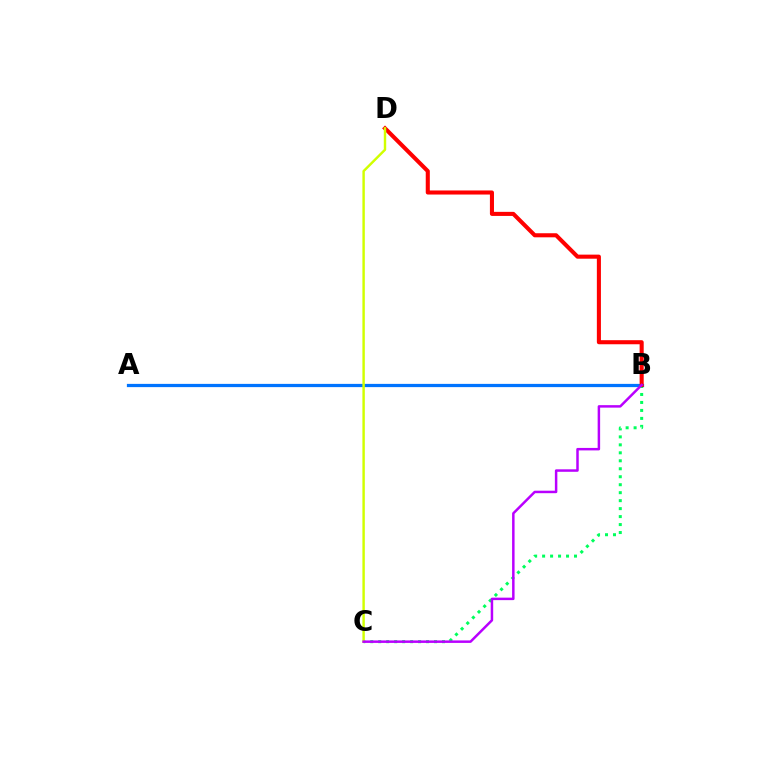{('A', 'B'): [{'color': '#0074ff', 'line_style': 'solid', 'thickness': 2.34}], ('B', 'C'): [{'color': '#00ff5c', 'line_style': 'dotted', 'thickness': 2.17}, {'color': '#b900ff', 'line_style': 'solid', 'thickness': 1.79}], ('B', 'D'): [{'color': '#ff0000', 'line_style': 'solid', 'thickness': 2.93}], ('C', 'D'): [{'color': '#d1ff00', 'line_style': 'solid', 'thickness': 1.75}]}